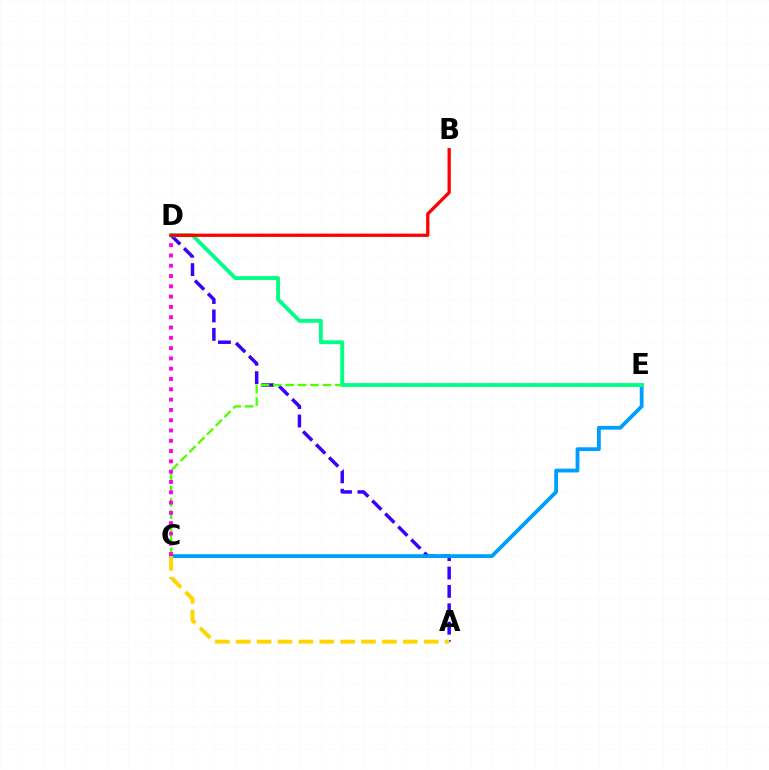{('A', 'D'): [{'color': '#3700ff', 'line_style': 'dashed', 'thickness': 2.5}], ('C', 'E'): [{'color': '#009eff', 'line_style': 'solid', 'thickness': 2.74}, {'color': '#4fff00', 'line_style': 'dashed', 'thickness': 1.68}], ('C', 'D'): [{'color': '#ff00ed', 'line_style': 'dotted', 'thickness': 2.8}], ('D', 'E'): [{'color': '#00ff86', 'line_style': 'solid', 'thickness': 2.77}], ('B', 'D'): [{'color': '#ff0000', 'line_style': 'solid', 'thickness': 2.36}], ('A', 'C'): [{'color': '#ffd500', 'line_style': 'dashed', 'thickness': 2.84}]}